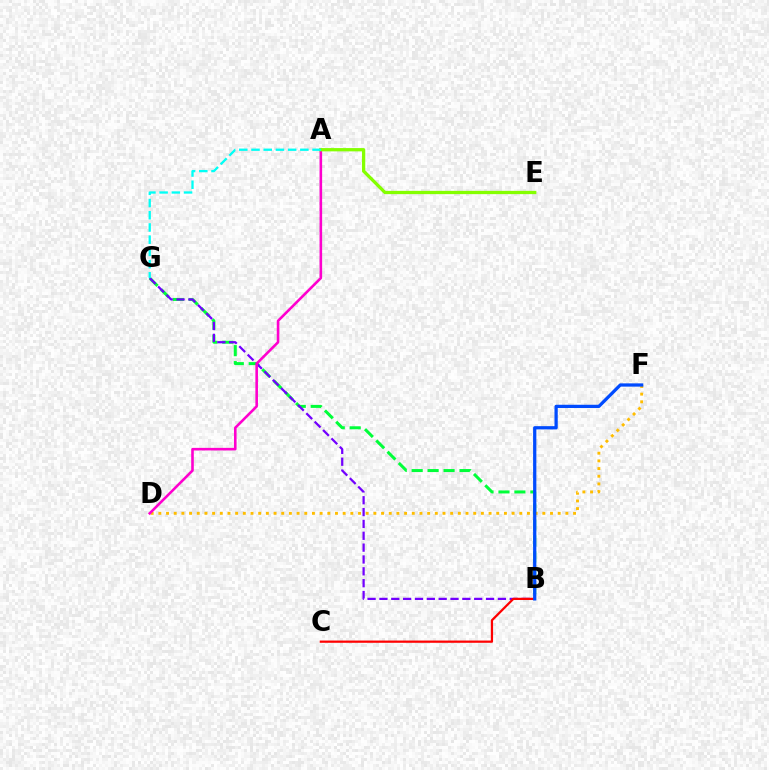{('B', 'G'): [{'color': '#00ff39', 'line_style': 'dashed', 'thickness': 2.17}, {'color': '#7200ff', 'line_style': 'dashed', 'thickness': 1.61}], ('D', 'F'): [{'color': '#ffbd00', 'line_style': 'dotted', 'thickness': 2.09}], ('A', 'D'): [{'color': '#ff00cf', 'line_style': 'solid', 'thickness': 1.87}], ('B', 'C'): [{'color': '#ff0000', 'line_style': 'solid', 'thickness': 1.61}], ('B', 'F'): [{'color': '#004bff', 'line_style': 'solid', 'thickness': 2.34}], ('A', 'E'): [{'color': '#84ff00', 'line_style': 'solid', 'thickness': 2.36}], ('A', 'G'): [{'color': '#00fff6', 'line_style': 'dashed', 'thickness': 1.66}]}